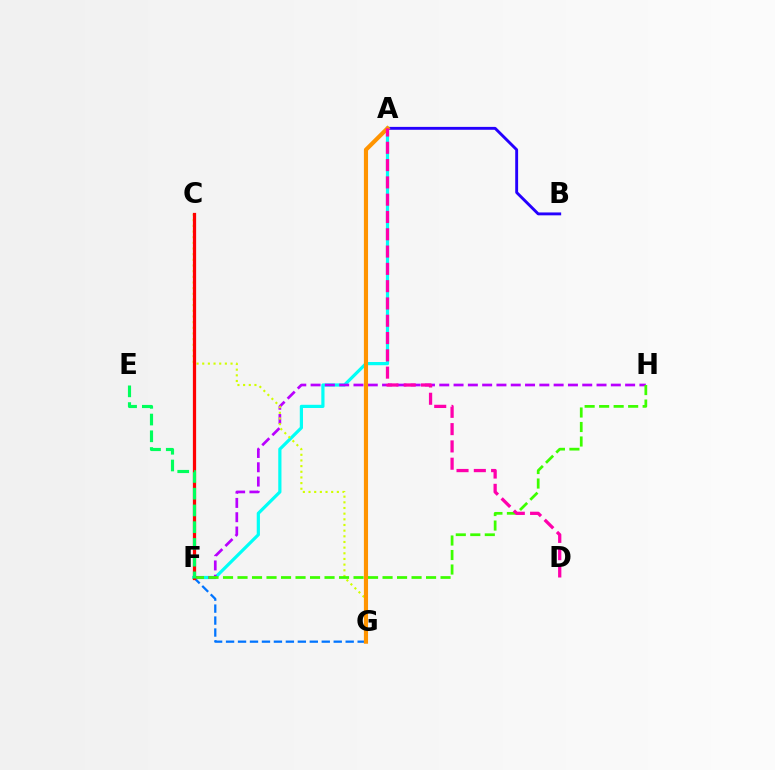{('A', 'F'): [{'color': '#00fff6', 'line_style': 'solid', 'thickness': 2.3}], ('F', 'H'): [{'color': '#b900ff', 'line_style': 'dashed', 'thickness': 1.94}, {'color': '#3dff00', 'line_style': 'dashed', 'thickness': 1.97}], ('F', 'G'): [{'color': '#0074ff', 'line_style': 'dashed', 'thickness': 1.63}], ('C', 'G'): [{'color': '#d1ff00', 'line_style': 'dotted', 'thickness': 1.54}], ('A', 'B'): [{'color': '#2500ff', 'line_style': 'solid', 'thickness': 2.08}], ('C', 'F'): [{'color': '#ff0000', 'line_style': 'solid', 'thickness': 2.33}], ('A', 'G'): [{'color': '#ff9400', 'line_style': 'solid', 'thickness': 2.98}], ('A', 'D'): [{'color': '#ff00ac', 'line_style': 'dashed', 'thickness': 2.35}], ('E', 'F'): [{'color': '#00ff5c', 'line_style': 'dashed', 'thickness': 2.27}]}